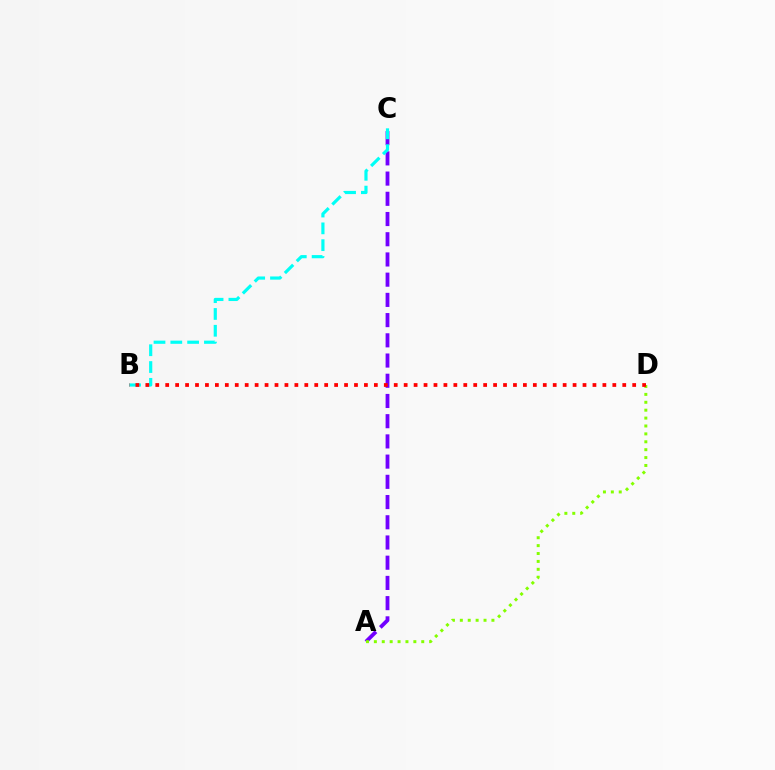{('A', 'C'): [{'color': '#7200ff', 'line_style': 'dashed', 'thickness': 2.75}], ('A', 'D'): [{'color': '#84ff00', 'line_style': 'dotted', 'thickness': 2.15}], ('B', 'C'): [{'color': '#00fff6', 'line_style': 'dashed', 'thickness': 2.28}], ('B', 'D'): [{'color': '#ff0000', 'line_style': 'dotted', 'thickness': 2.7}]}